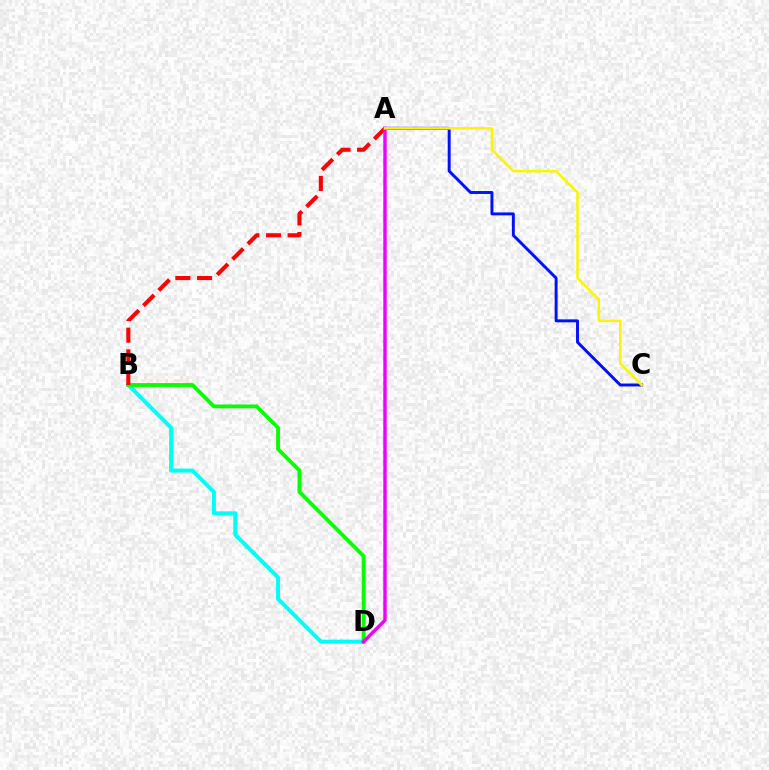{('B', 'D'): [{'color': '#00fff6', 'line_style': 'solid', 'thickness': 2.87}, {'color': '#08ff00', 'line_style': 'solid', 'thickness': 2.76}], ('A', 'B'): [{'color': '#ff0000', 'line_style': 'dashed', 'thickness': 2.94}], ('A', 'C'): [{'color': '#0010ff', 'line_style': 'solid', 'thickness': 2.11}, {'color': '#fcf500', 'line_style': 'solid', 'thickness': 1.83}], ('A', 'D'): [{'color': '#ee00ff', 'line_style': 'solid', 'thickness': 2.47}]}